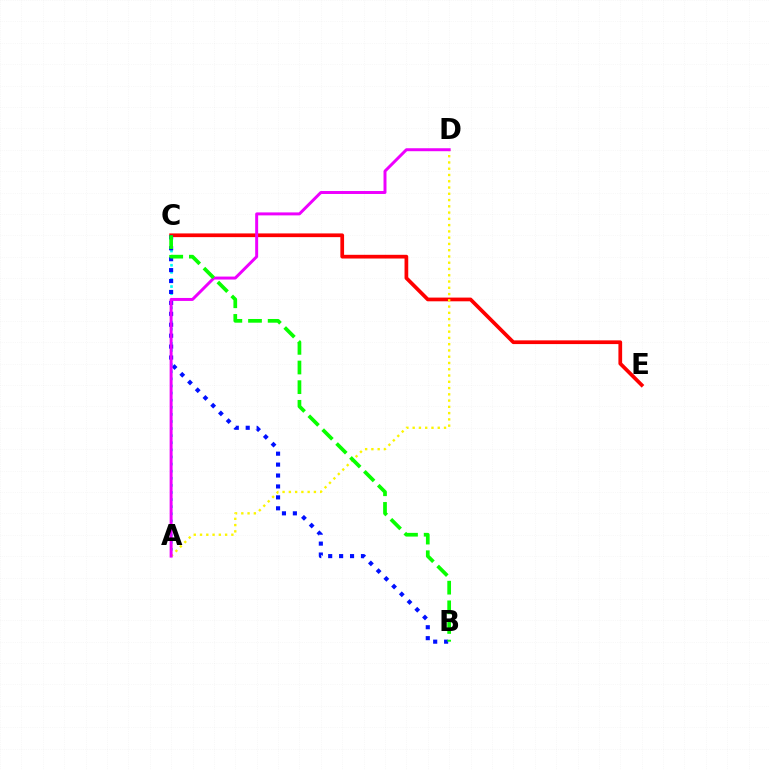{('A', 'C'): [{'color': '#00fff6', 'line_style': 'dotted', 'thickness': 1.93}], ('C', 'E'): [{'color': '#ff0000', 'line_style': 'solid', 'thickness': 2.68}], ('A', 'D'): [{'color': '#fcf500', 'line_style': 'dotted', 'thickness': 1.7}, {'color': '#ee00ff', 'line_style': 'solid', 'thickness': 2.14}], ('B', 'C'): [{'color': '#0010ff', 'line_style': 'dotted', 'thickness': 2.97}, {'color': '#08ff00', 'line_style': 'dashed', 'thickness': 2.67}]}